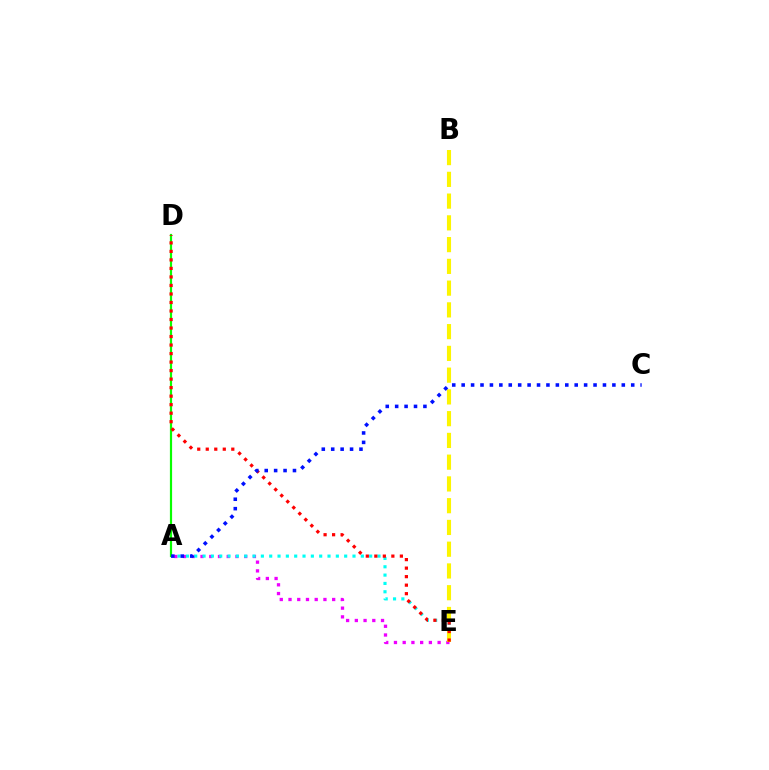{('A', 'E'): [{'color': '#ee00ff', 'line_style': 'dotted', 'thickness': 2.37}, {'color': '#00fff6', 'line_style': 'dotted', 'thickness': 2.26}], ('A', 'D'): [{'color': '#08ff00', 'line_style': 'solid', 'thickness': 1.58}], ('B', 'E'): [{'color': '#fcf500', 'line_style': 'dashed', 'thickness': 2.96}], ('D', 'E'): [{'color': '#ff0000', 'line_style': 'dotted', 'thickness': 2.31}], ('A', 'C'): [{'color': '#0010ff', 'line_style': 'dotted', 'thickness': 2.56}]}